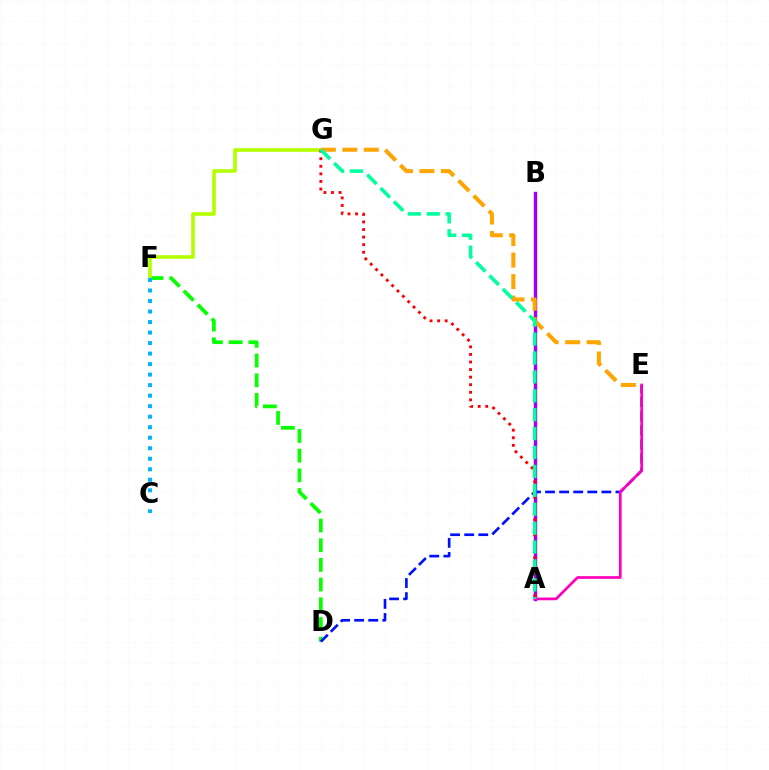{('D', 'F'): [{'color': '#08ff00', 'line_style': 'dashed', 'thickness': 2.67}], ('A', 'B'): [{'color': '#9b00ff', 'line_style': 'solid', 'thickness': 2.45}], ('D', 'E'): [{'color': '#0010ff', 'line_style': 'dashed', 'thickness': 1.91}], ('F', 'G'): [{'color': '#b3ff00', 'line_style': 'solid', 'thickness': 2.6}], ('A', 'E'): [{'color': '#ff00bd', 'line_style': 'solid', 'thickness': 1.95}], ('C', 'F'): [{'color': '#00b5ff', 'line_style': 'dotted', 'thickness': 2.86}], ('E', 'G'): [{'color': '#ffa500', 'line_style': 'dashed', 'thickness': 2.92}], ('A', 'G'): [{'color': '#ff0000', 'line_style': 'dotted', 'thickness': 2.06}, {'color': '#00ff9d', 'line_style': 'dashed', 'thickness': 2.57}]}